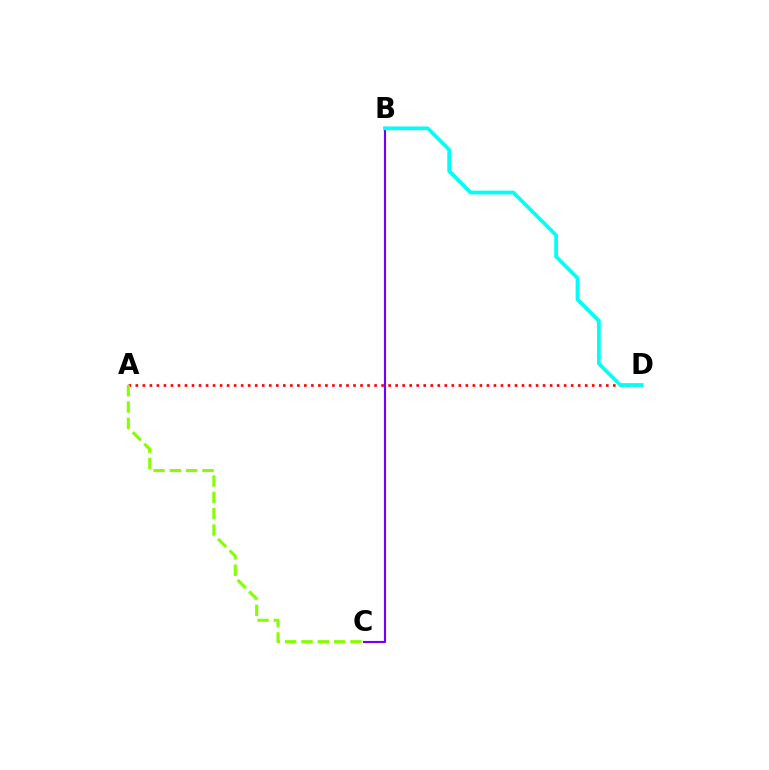{('B', 'C'): [{'color': '#7200ff', 'line_style': 'solid', 'thickness': 1.55}], ('A', 'D'): [{'color': '#ff0000', 'line_style': 'dotted', 'thickness': 1.91}], ('A', 'C'): [{'color': '#84ff00', 'line_style': 'dashed', 'thickness': 2.22}], ('B', 'D'): [{'color': '#00fff6', 'line_style': 'solid', 'thickness': 2.69}]}